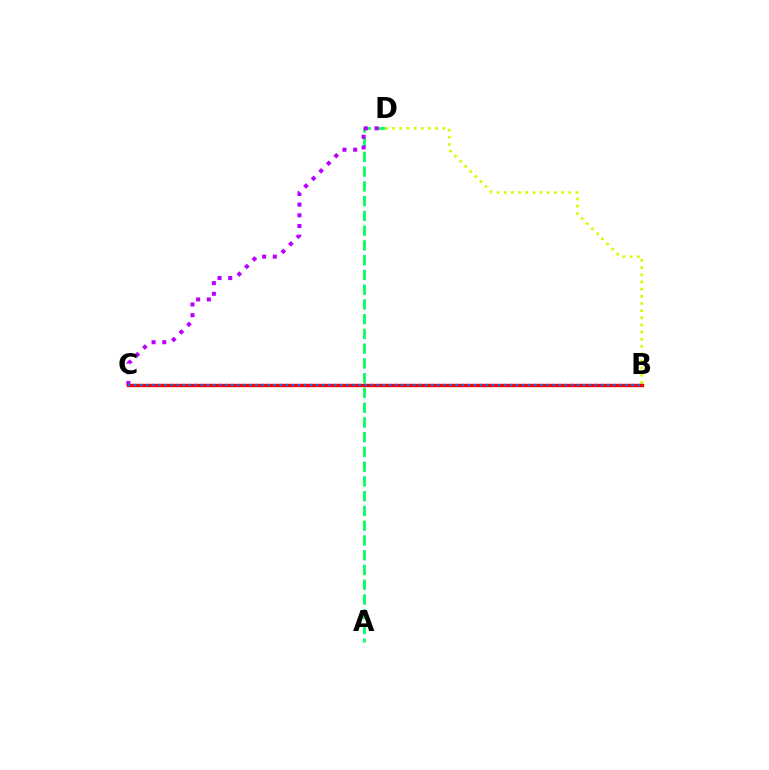{('A', 'D'): [{'color': '#00ff5c', 'line_style': 'dashed', 'thickness': 2.0}], ('B', 'D'): [{'color': '#d1ff00', 'line_style': 'dotted', 'thickness': 1.95}], ('C', 'D'): [{'color': '#b900ff', 'line_style': 'dotted', 'thickness': 2.9}], ('B', 'C'): [{'color': '#ff0000', 'line_style': 'solid', 'thickness': 2.45}, {'color': '#0074ff', 'line_style': 'dotted', 'thickness': 1.65}]}